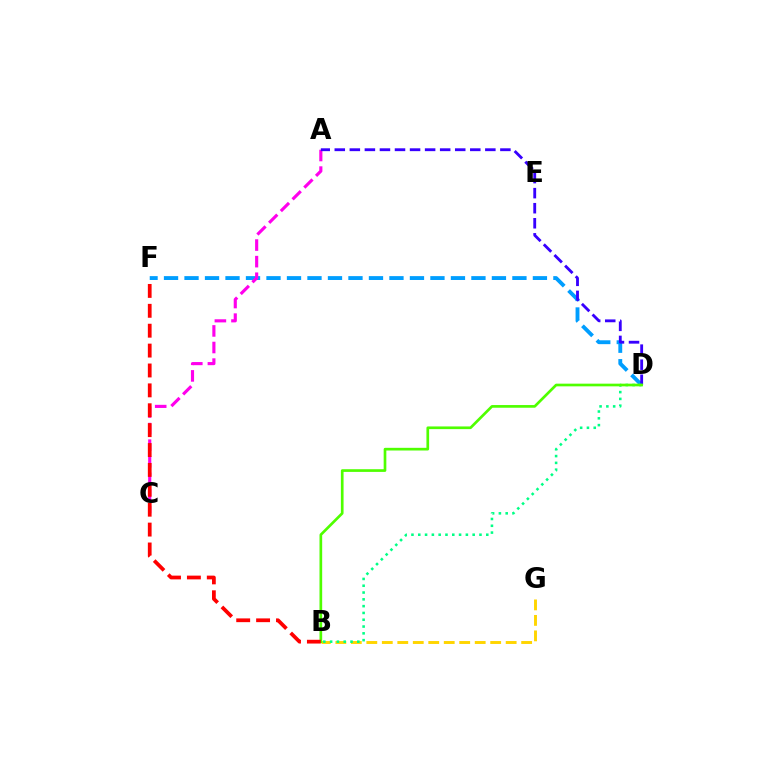{('D', 'F'): [{'color': '#009eff', 'line_style': 'dashed', 'thickness': 2.78}], ('A', 'C'): [{'color': '#ff00ed', 'line_style': 'dashed', 'thickness': 2.25}], ('B', 'G'): [{'color': '#ffd500', 'line_style': 'dashed', 'thickness': 2.1}], ('A', 'D'): [{'color': '#3700ff', 'line_style': 'dashed', 'thickness': 2.05}], ('B', 'D'): [{'color': '#00ff86', 'line_style': 'dotted', 'thickness': 1.85}, {'color': '#4fff00', 'line_style': 'solid', 'thickness': 1.93}], ('B', 'F'): [{'color': '#ff0000', 'line_style': 'dashed', 'thickness': 2.7}]}